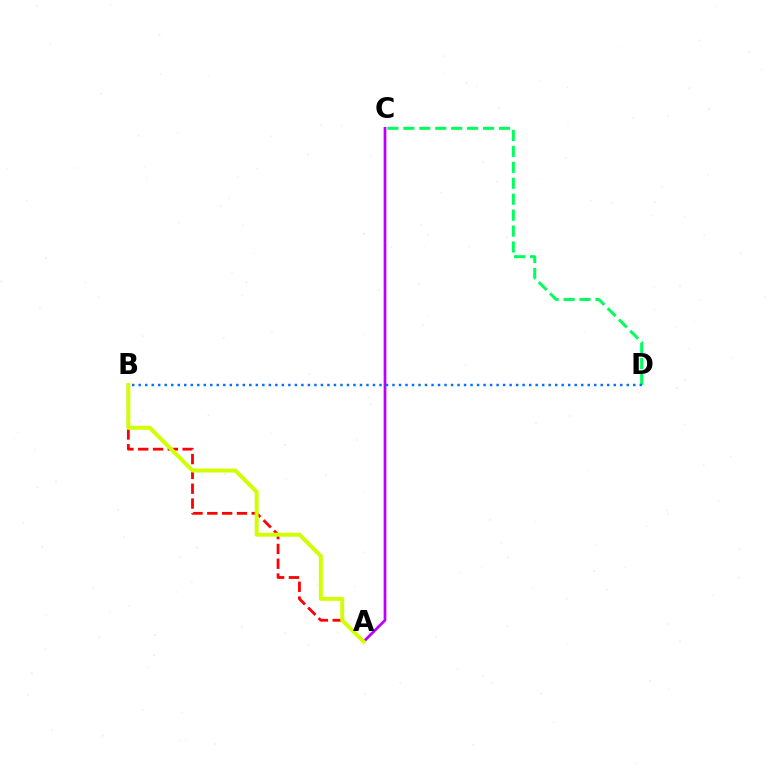{('C', 'D'): [{'color': '#00ff5c', 'line_style': 'dashed', 'thickness': 2.17}], ('A', 'B'): [{'color': '#ff0000', 'line_style': 'dashed', 'thickness': 2.01}, {'color': '#d1ff00', 'line_style': 'solid', 'thickness': 2.84}], ('A', 'C'): [{'color': '#b900ff', 'line_style': 'solid', 'thickness': 1.96}], ('B', 'D'): [{'color': '#0074ff', 'line_style': 'dotted', 'thickness': 1.77}]}